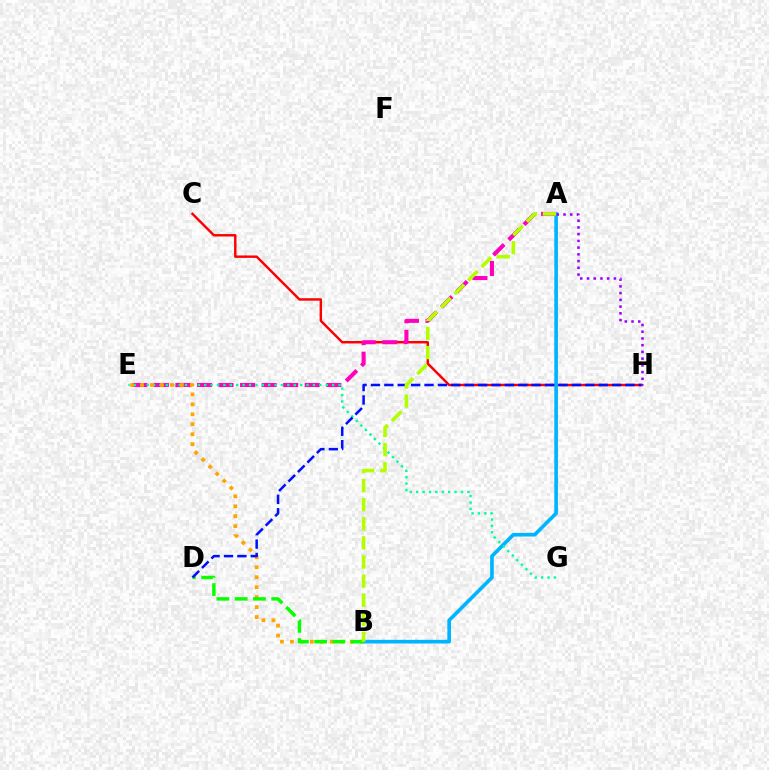{('C', 'H'): [{'color': '#ff0000', 'line_style': 'solid', 'thickness': 1.75}], ('A', 'B'): [{'color': '#00b5ff', 'line_style': 'solid', 'thickness': 2.63}, {'color': '#b3ff00', 'line_style': 'dashed', 'thickness': 2.6}], ('A', 'E'): [{'color': '#ff00bd', 'line_style': 'dashed', 'thickness': 2.93}], ('E', 'G'): [{'color': '#00ff9d', 'line_style': 'dotted', 'thickness': 1.74}], ('B', 'E'): [{'color': '#ffa500', 'line_style': 'dotted', 'thickness': 2.71}], ('B', 'D'): [{'color': '#08ff00', 'line_style': 'dashed', 'thickness': 2.48}], ('D', 'H'): [{'color': '#0010ff', 'line_style': 'dashed', 'thickness': 1.82}], ('A', 'H'): [{'color': '#9b00ff', 'line_style': 'dotted', 'thickness': 1.83}]}